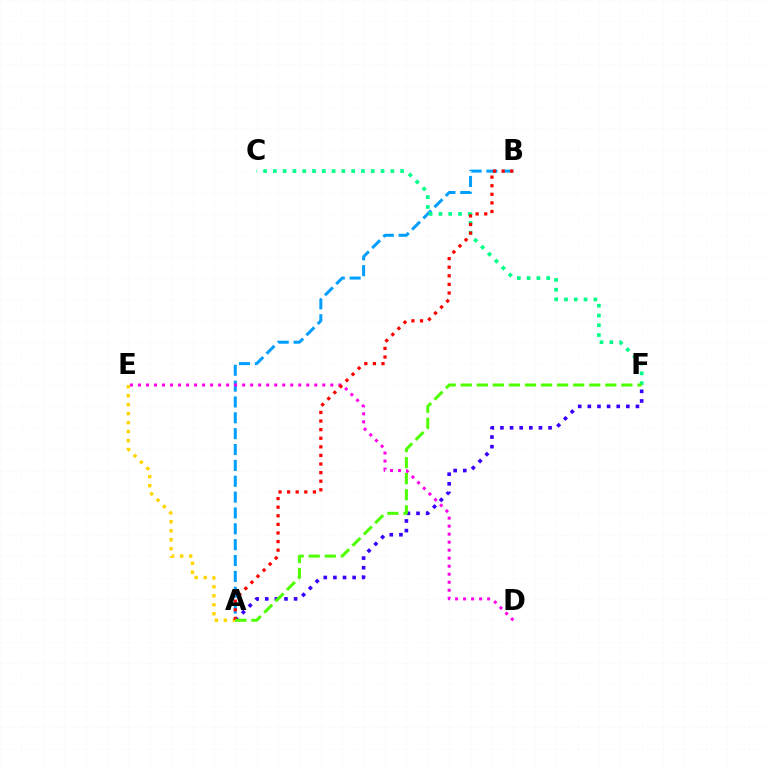{('A', 'B'): [{'color': '#009eff', 'line_style': 'dashed', 'thickness': 2.15}, {'color': '#ff0000', 'line_style': 'dotted', 'thickness': 2.34}], ('D', 'E'): [{'color': '#ff00ed', 'line_style': 'dotted', 'thickness': 2.18}], ('C', 'F'): [{'color': '#00ff86', 'line_style': 'dotted', 'thickness': 2.66}], ('A', 'F'): [{'color': '#3700ff', 'line_style': 'dotted', 'thickness': 2.62}, {'color': '#4fff00', 'line_style': 'dashed', 'thickness': 2.18}], ('A', 'E'): [{'color': '#ffd500', 'line_style': 'dotted', 'thickness': 2.44}]}